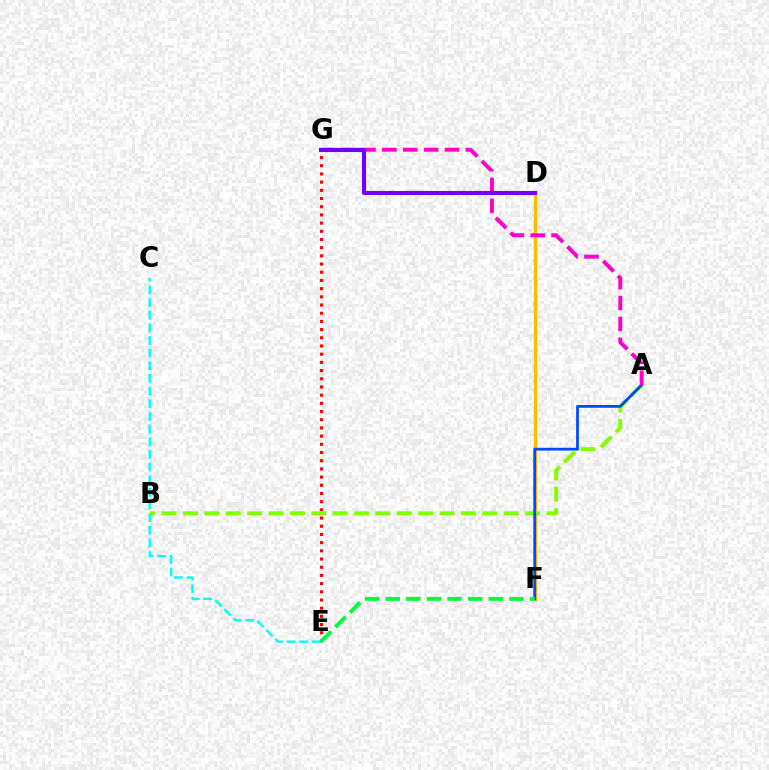{('E', 'G'): [{'color': '#ff0000', 'line_style': 'dotted', 'thickness': 2.23}], ('C', 'E'): [{'color': '#00fff6', 'line_style': 'dashed', 'thickness': 1.72}], ('D', 'F'): [{'color': '#ffbd00', 'line_style': 'solid', 'thickness': 2.42}], ('A', 'B'): [{'color': '#84ff00', 'line_style': 'dashed', 'thickness': 2.9}], ('A', 'F'): [{'color': '#004bff', 'line_style': 'solid', 'thickness': 2.0}], ('E', 'F'): [{'color': '#00ff39', 'line_style': 'dashed', 'thickness': 2.8}], ('A', 'G'): [{'color': '#ff00cf', 'line_style': 'dashed', 'thickness': 2.84}], ('D', 'G'): [{'color': '#7200ff', 'line_style': 'solid', 'thickness': 2.96}]}